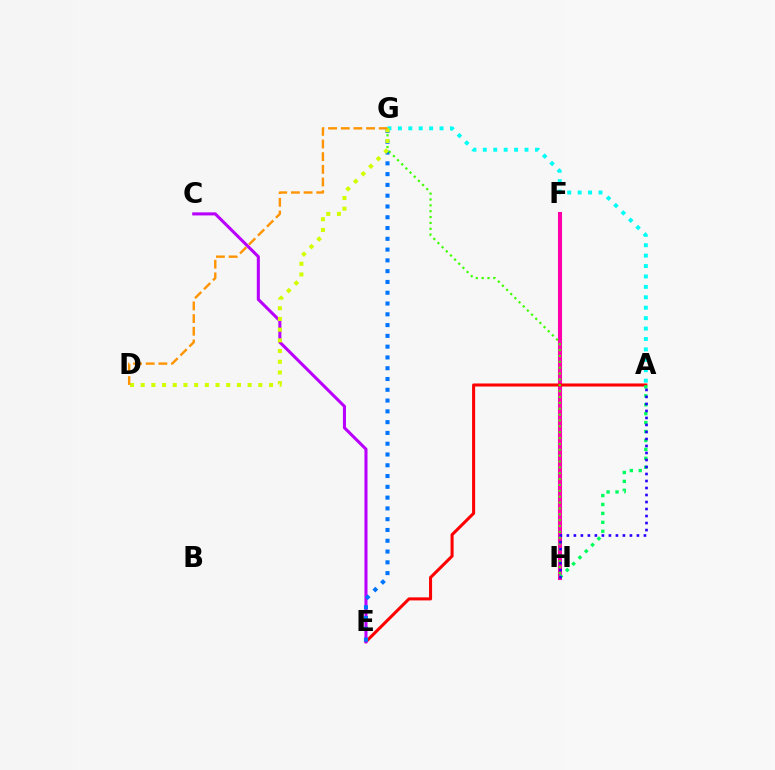{('F', 'H'): [{'color': '#ff00ac', 'line_style': 'solid', 'thickness': 2.93}], ('A', 'E'): [{'color': '#ff0000', 'line_style': 'solid', 'thickness': 2.19}], ('A', 'H'): [{'color': '#00ff5c', 'line_style': 'dotted', 'thickness': 2.42}, {'color': '#2500ff', 'line_style': 'dotted', 'thickness': 1.9}], ('C', 'E'): [{'color': '#b900ff', 'line_style': 'solid', 'thickness': 2.21}], ('E', 'G'): [{'color': '#0074ff', 'line_style': 'dotted', 'thickness': 2.93}], ('A', 'G'): [{'color': '#00fff6', 'line_style': 'dotted', 'thickness': 2.83}], ('G', 'H'): [{'color': '#3dff00', 'line_style': 'dotted', 'thickness': 1.59}], ('D', 'G'): [{'color': '#d1ff00', 'line_style': 'dotted', 'thickness': 2.91}, {'color': '#ff9400', 'line_style': 'dashed', 'thickness': 1.72}]}